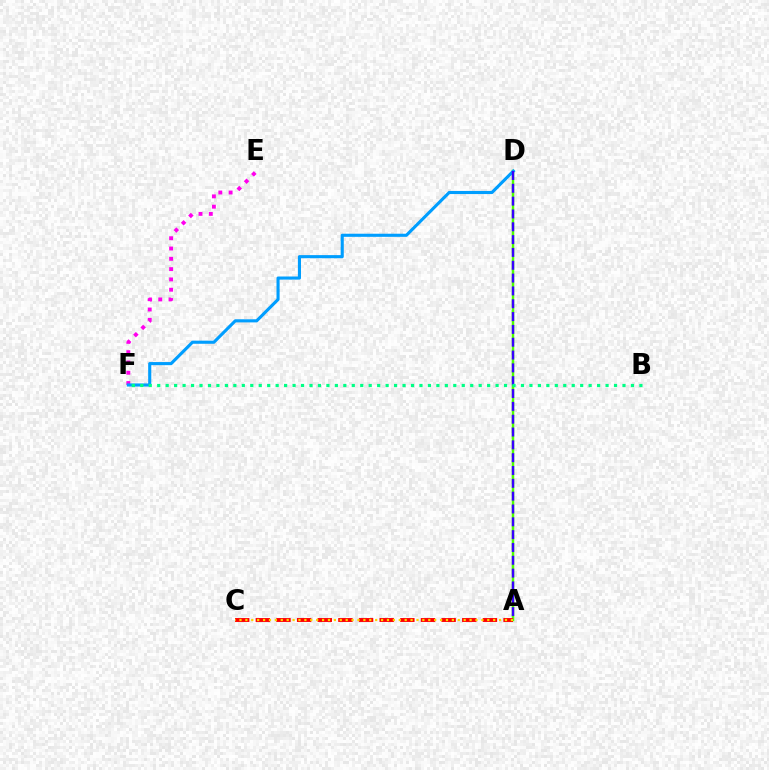{('A', 'D'): [{'color': '#4fff00', 'line_style': 'solid', 'thickness': 1.79}, {'color': '#3700ff', 'line_style': 'dashed', 'thickness': 1.74}], ('A', 'C'): [{'color': '#ff0000', 'line_style': 'dashed', 'thickness': 2.8}, {'color': '#ffd500', 'line_style': 'dotted', 'thickness': 1.6}], ('E', 'F'): [{'color': '#ff00ed', 'line_style': 'dotted', 'thickness': 2.8}], ('D', 'F'): [{'color': '#009eff', 'line_style': 'solid', 'thickness': 2.24}], ('B', 'F'): [{'color': '#00ff86', 'line_style': 'dotted', 'thickness': 2.3}]}